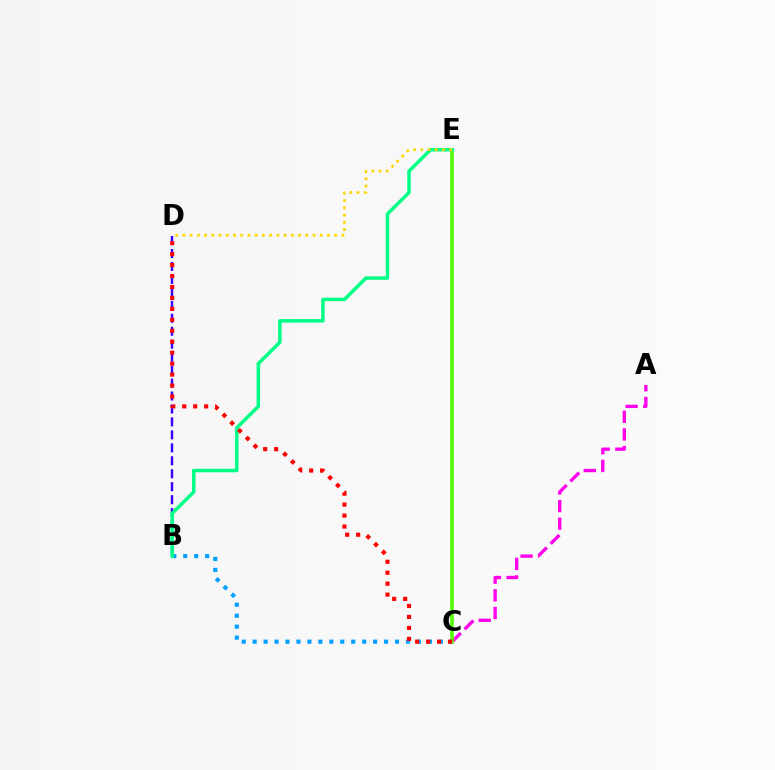{('A', 'C'): [{'color': '#ff00ed', 'line_style': 'dashed', 'thickness': 2.4}], ('B', 'D'): [{'color': '#3700ff', 'line_style': 'dashed', 'thickness': 1.76}], ('C', 'E'): [{'color': '#4fff00', 'line_style': 'solid', 'thickness': 2.53}], ('B', 'C'): [{'color': '#009eff', 'line_style': 'dotted', 'thickness': 2.98}], ('B', 'E'): [{'color': '#00ff86', 'line_style': 'solid', 'thickness': 2.51}], ('C', 'D'): [{'color': '#ff0000', 'line_style': 'dotted', 'thickness': 2.98}], ('D', 'E'): [{'color': '#ffd500', 'line_style': 'dotted', 'thickness': 1.96}]}